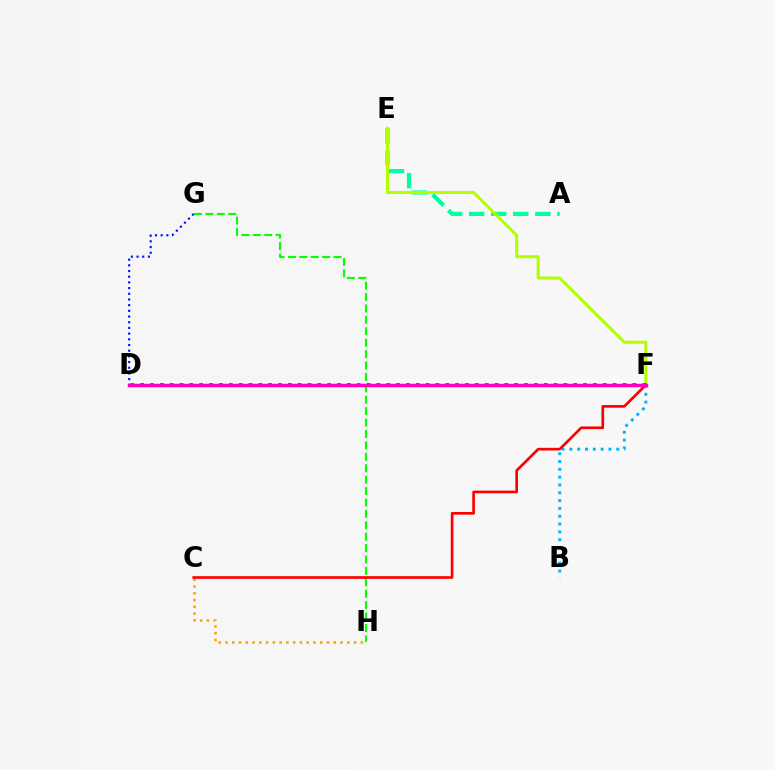{('D', 'G'): [{'color': '#0010ff', 'line_style': 'dotted', 'thickness': 1.55}], ('A', 'E'): [{'color': '#00ff9d', 'line_style': 'dashed', 'thickness': 3.0}], ('E', 'F'): [{'color': '#b3ff00', 'line_style': 'solid', 'thickness': 2.18}], ('D', 'F'): [{'color': '#9b00ff', 'line_style': 'dotted', 'thickness': 2.67}, {'color': '#ff00bd', 'line_style': 'solid', 'thickness': 2.5}], ('C', 'H'): [{'color': '#ffa500', 'line_style': 'dotted', 'thickness': 1.84}], ('B', 'F'): [{'color': '#00b5ff', 'line_style': 'dotted', 'thickness': 2.12}], ('G', 'H'): [{'color': '#08ff00', 'line_style': 'dashed', 'thickness': 1.55}], ('C', 'F'): [{'color': '#ff0000', 'line_style': 'solid', 'thickness': 1.93}]}